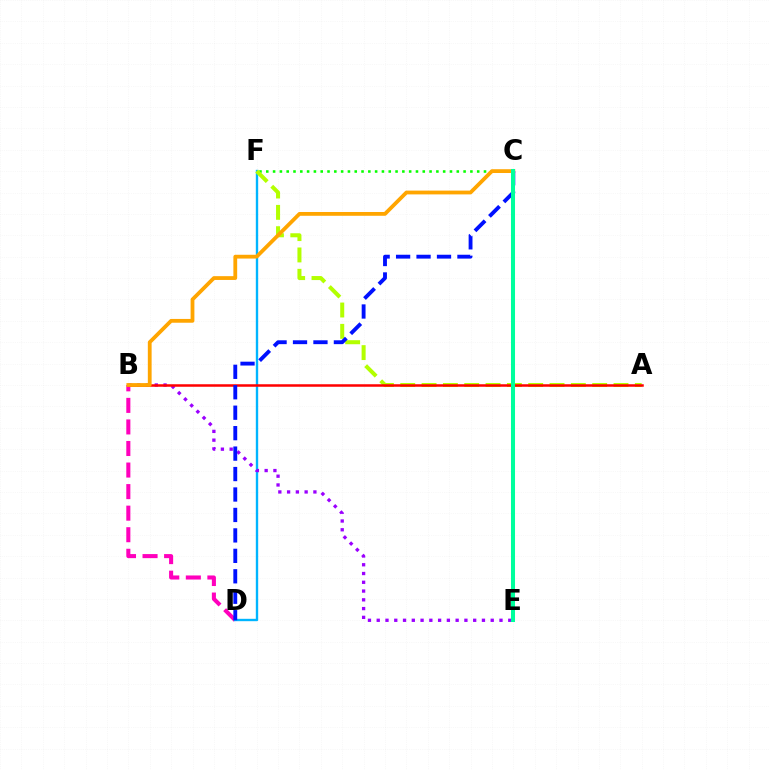{('B', 'D'): [{'color': '#ff00bd', 'line_style': 'dashed', 'thickness': 2.93}], ('C', 'F'): [{'color': '#08ff00', 'line_style': 'dotted', 'thickness': 1.85}], ('D', 'F'): [{'color': '#00b5ff', 'line_style': 'solid', 'thickness': 1.71}], ('B', 'E'): [{'color': '#9b00ff', 'line_style': 'dotted', 'thickness': 2.38}], ('A', 'F'): [{'color': '#b3ff00', 'line_style': 'dashed', 'thickness': 2.9}], ('A', 'B'): [{'color': '#ff0000', 'line_style': 'solid', 'thickness': 1.8}], ('B', 'C'): [{'color': '#ffa500', 'line_style': 'solid', 'thickness': 2.73}], ('C', 'D'): [{'color': '#0010ff', 'line_style': 'dashed', 'thickness': 2.78}], ('C', 'E'): [{'color': '#00ff9d', 'line_style': 'solid', 'thickness': 2.91}]}